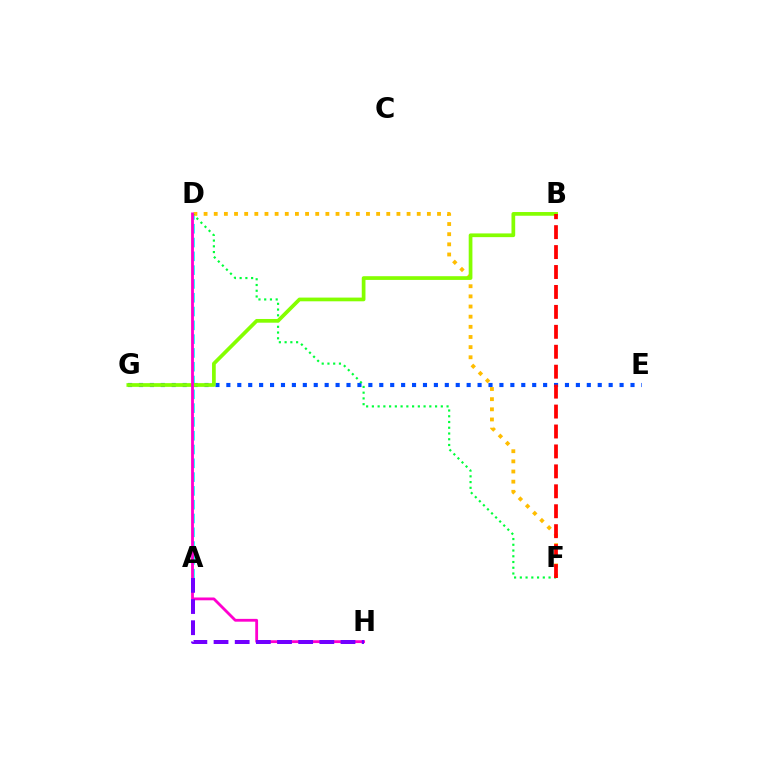{('E', 'G'): [{'color': '#004bff', 'line_style': 'dotted', 'thickness': 2.97}], ('A', 'D'): [{'color': '#00fff6', 'line_style': 'dashed', 'thickness': 1.87}], ('D', 'F'): [{'color': '#ffbd00', 'line_style': 'dotted', 'thickness': 2.76}, {'color': '#00ff39', 'line_style': 'dotted', 'thickness': 1.56}], ('B', 'G'): [{'color': '#84ff00', 'line_style': 'solid', 'thickness': 2.68}], ('D', 'H'): [{'color': '#ff00cf', 'line_style': 'solid', 'thickness': 2.02}], ('A', 'H'): [{'color': '#7200ff', 'line_style': 'dashed', 'thickness': 2.87}], ('B', 'F'): [{'color': '#ff0000', 'line_style': 'dashed', 'thickness': 2.71}]}